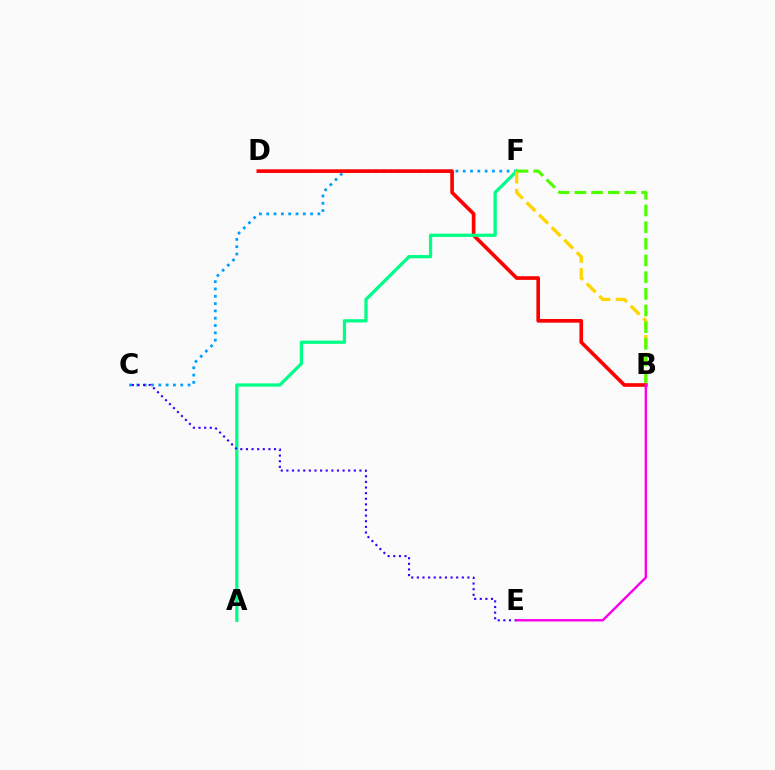{('C', 'F'): [{'color': '#009eff', 'line_style': 'dotted', 'thickness': 1.99}], ('B', 'D'): [{'color': '#ff0000', 'line_style': 'solid', 'thickness': 2.63}], ('A', 'F'): [{'color': '#00ff86', 'line_style': 'solid', 'thickness': 2.35}], ('C', 'E'): [{'color': '#3700ff', 'line_style': 'dotted', 'thickness': 1.53}], ('B', 'E'): [{'color': '#ff00ed', 'line_style': 'solid', 'thickness': 1.75}], ('B', 'F'): [{'color': '#ffd500', 'line_style': 'dashed', 'thickness': 2.41}, {'color': '#4fff00', 'line_style': 'dashed', 'thickness': 2.27}]}